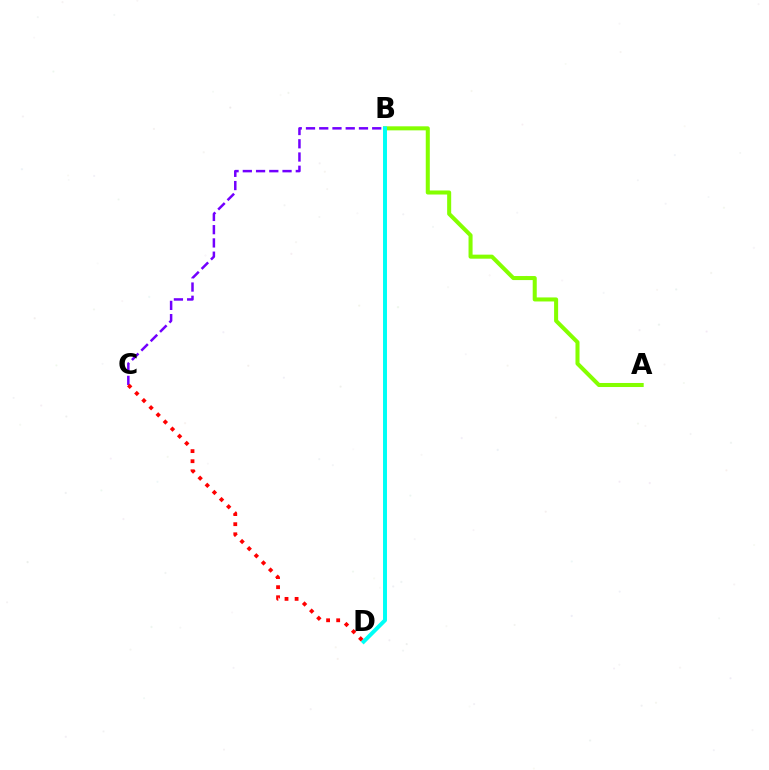{('B', 'C'): [{'color': '#7200ff', 'line_style': 'dashed', 'thickness': 1.8}], ('A', 'B'): [{'color': '#84ff00', 'line_style': 'solid', 'thickness': 2.91}], ('B', 'D'): [{'color': '#00fff6', 'line_style': 'solid', 'thickness': 2.84}], ('C', 'D'): [{'color': '#ff0000', 'line_style': 'dotted', 'thickness': 2.74}]}